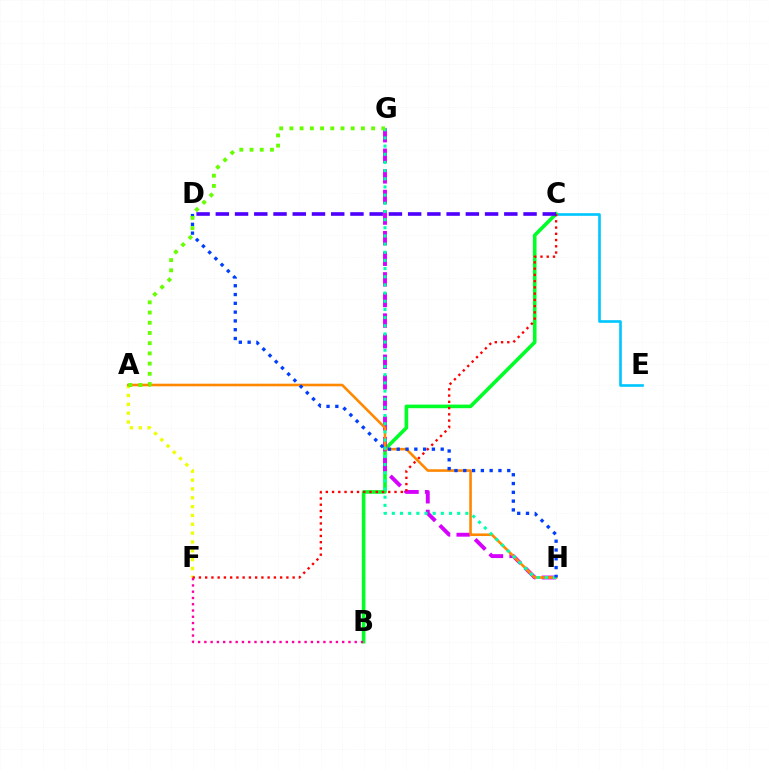{('C', 'E'): [{'color': '#00c7ff', 'line_style': 'solid', 'thickness': 1.91}], ('B', 'C'): [{'color': '#00ff27', 'line_style': 'solid', 'thickness': 2.6}], ('A', 'F'): [{'color': '#eeff00', 'line_style': 'dotted', 'thickness': 2.4}], ('G', 'H'): [{'color': '#d600ff', 'line_style': 'dashed', 'thickness': 2.8}, {'color': '#00ffaf', 'line_style': 'dotted', 'thickness': 2.22}], ('C', 'F'): [{'color': '#ff0000', 'line_style': 'dotted', 'thickness': 1.7}], ('A', 'H'): [{'color': '#ff8800', 'line_style': 'solid', 'thickness': 1.87}], ('B', 'F'): [{'color': '#ff00a0', 'line_style': 'dotted', 'thickness': 1.7}], ('D', 'H'): [{'color': '#003fff', 'line_style': 'dotted', 'thickness': 2.39}], ('A', 'G'): [{'color': '#66ff00', 'line_style': 'dotted', 'thickness': 2.78}], ('C', 'D'): [{'color': '#4f00ff', 'line_style': 'dashed', 'thickness': 2.61}]}